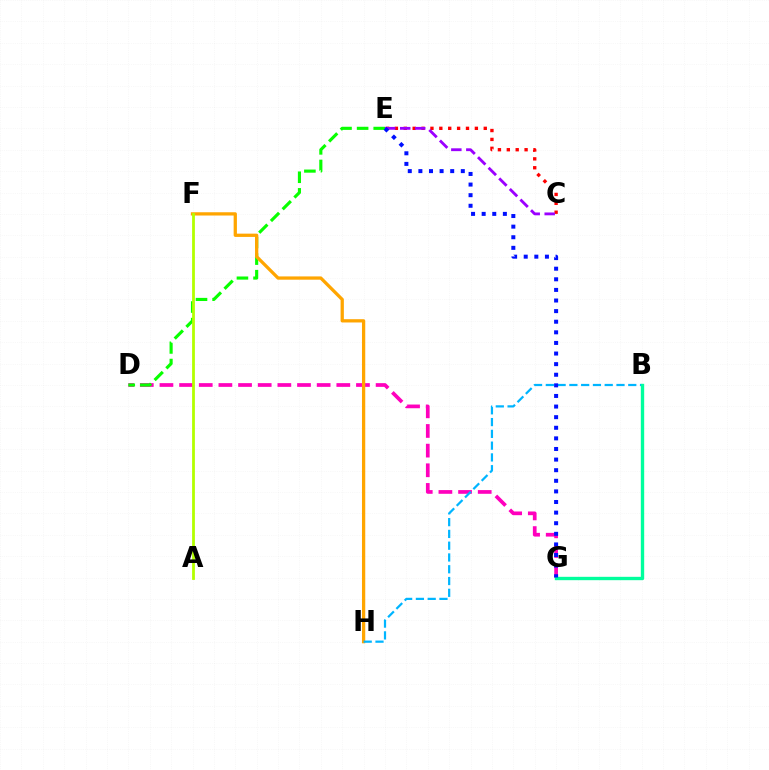{('D', 'G'): [{'color': '#ff00bd', 'line_style': 'dashed', 'thickness': 2.67}], ('D', 'E'): [{'color': '#08ff00', 'line_style': 'dashed', 'thickness': 2.25}], ('F', 'H'): [{'color': '#ffa500', 'line_style': 'solid', 'thickness': 2.36}], ('B', 'H'): [{'color': '#00b5ff', 'line_style': 'dashed', 'thickness': 1.6}], ('B', 'G'): [{'color': '#00ff9d', 'line_style': 'solid', 'thickness': 2.42}], ('A', 'F'): [{'color': '#b3ff00', 'line_style': 'solid', 'thickness': 2.01}], ('C', 'E'): [{'color': '#ff0000', 'line_style': 'dotted', 'thickness': 2.41}, {'color': '#9b00ff', 'line_style': 'dashed', 'thickness': 2.04}], ('E', 'G'): [{'color': '#0010ff', 'line_style': 'dotted', 'thickness': 2.88}]}